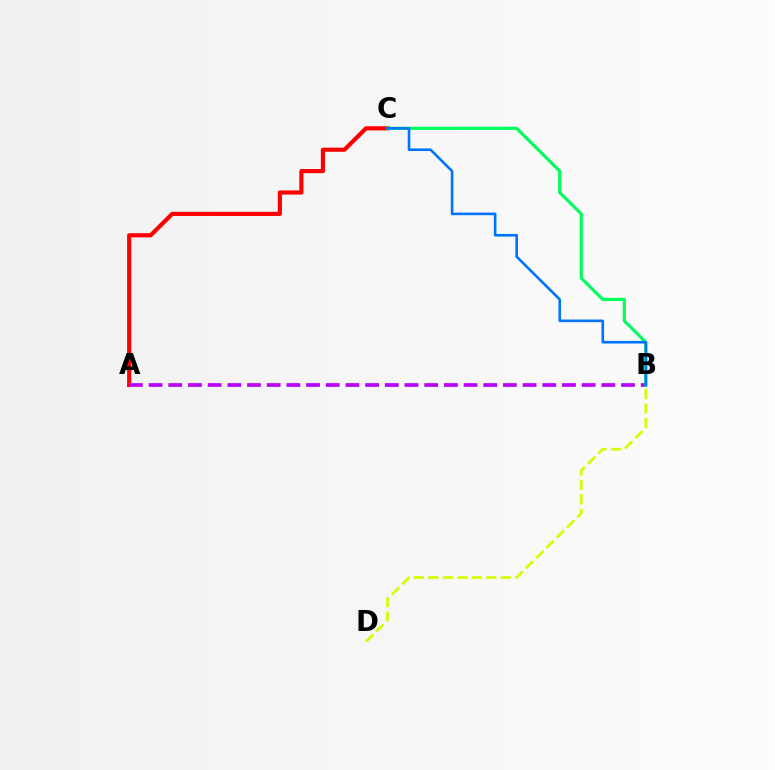{('A', 'C'): [{'color': '#ff0000', 'line_style': 'solid', 'thickness': 2.99}], ('A', 'B'): [{'color': '#b900ff', 'line_style': 'dashed', 'thickness': 2.67}], ('B', 'C'): [{'color': '#00ff5c', 'line_style': 'solid', 'thickness': 2.28}, {'color': '#0074ff', 'line_style': 'solid', 'thickness': 1.89}], ('B', 'D'): [{'color': '#d1ff00', 'line_style': 'dashed', 'thickness': 1.97}]}